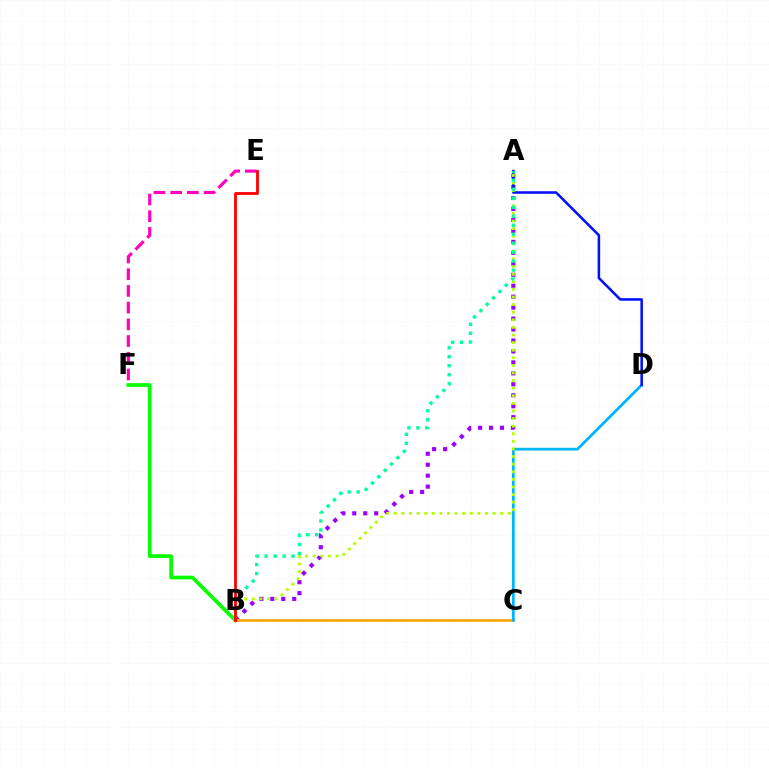{('A', 'B'): [{'color': '#9b00ff', 'line_style': 'dotted', 'thickness': 2.98}, {'color': '#b3ff00', 'line_style': 'dotted', 'thickness': 2.06}, {'color': '#00ff9d', 'line_style': 'dotted', 'thickness': 2.44}], ('B', 'F'): [{'color': '#08ff00', 'line_style': 'solid', 'thickness': 2.66}], ('E', 'F'): [{'color': '#ff00bd', 'line_style': 'dashed', 'thickness': 2.27}], ('B', 'C'): [{'color': '#ffa500', 'line_style': 'solid', 'thickness': 1.91}], ('C', 'D'): [{'color': '#00b5ff', 'line_style': 'solid', 'thickness': 1.99}], ('A', 'D'): [{'color': '#0010ff', 'line_style': 'solid', 'thickness': 1.83}], ('B', 'E'): [{'color': '#ff0000', 'line_style': 'solid', 'thickness': 2.03}]}